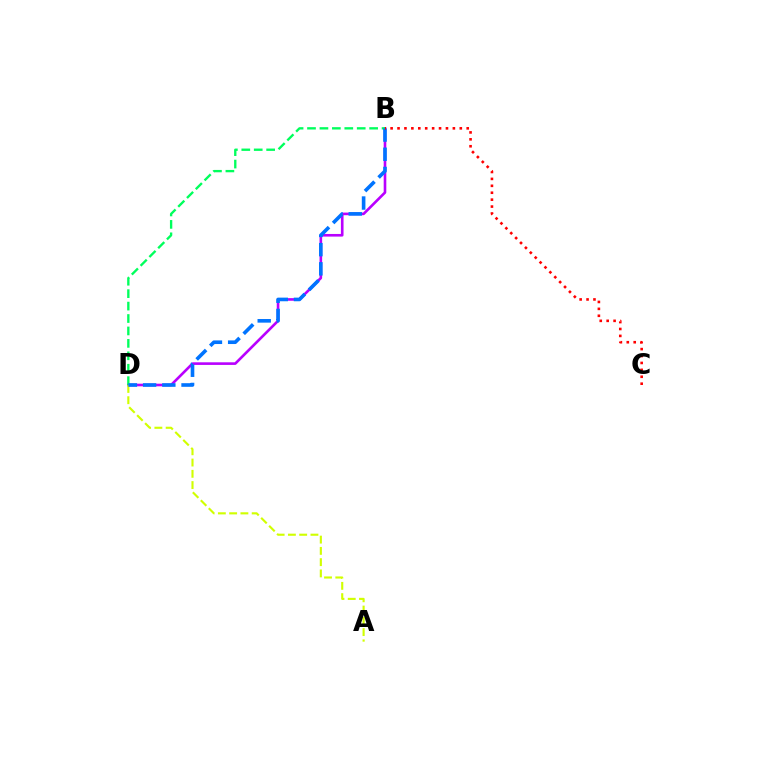{('B', 'D'): [{'color': '#b900ff', 'line_style': 'solid', 'thickness': 1.89}, {'color': '#00ff5c', 'line_style': 'dashed', 'thickness': 1.69}, {'color': '#0074ff', 'line_style': 'dashed', 'thickness': 2.61}], ('A', 'D'): [{'color': '#d1ff00', 'line_style': 'dashed', 'thickness': 1.53}], ('B', 'C'): [{'color': '#ff0000', 'line_style': 'dotted', 'thickness': 1.88}]}